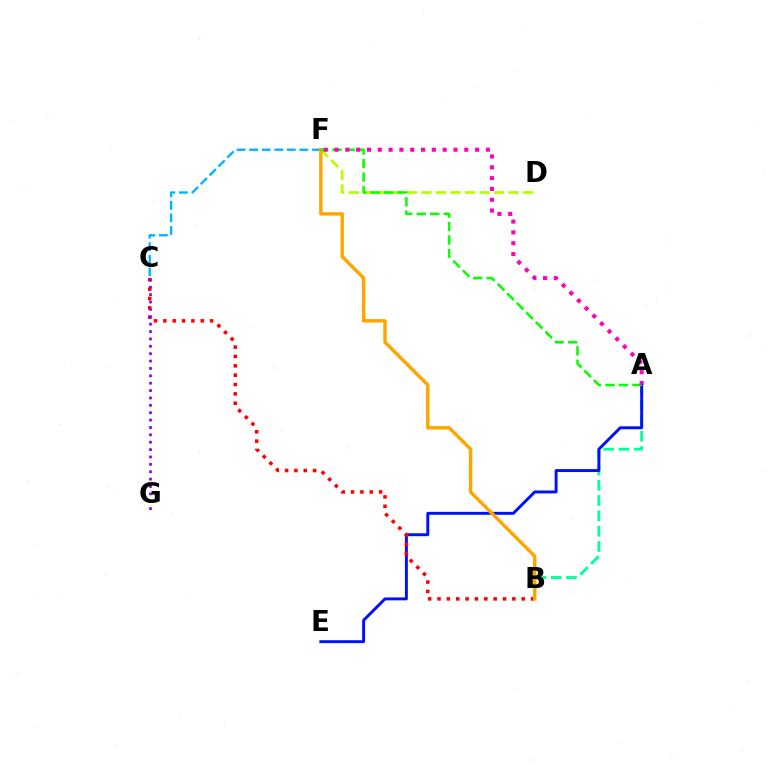{('A', 'B'): [{'color': '#00ff9d', 'line_style': 'dashed', 'thickness': 2.08}], ('A', 'E'): [{'color': '#0010ff', 'line_style': 'solid', 'thickness': 2.11}], ('B', 'C'): [{'color': '#ff0000', 'line_style': 'dotted', 'thickness': 2.54}], ('C', 'F'): [{'color': '#00b5ff', 'line_style': 'dashed', 'thickness': 1.71}], ('D', 'F'): [{'color': '#b3ff00', 'line_style': 'dashed', 'thickness': 1.97}], ('B', 'F'): [{'color': '#ffa500', 'line_style': 'solid', 'thickness': 2.46}], ('A', 'F'): [{'color': '#08ff00', 'line_style': 'dashed', 'thickness': 1.83}, {'color': '#ff00bd', 'line_style': 'dotted', 'thickness': 2.94}], ('C', 'G'): [{'color': '#9b00ff', 'line_style': 'dotted', 'thickness': 2.0}]}